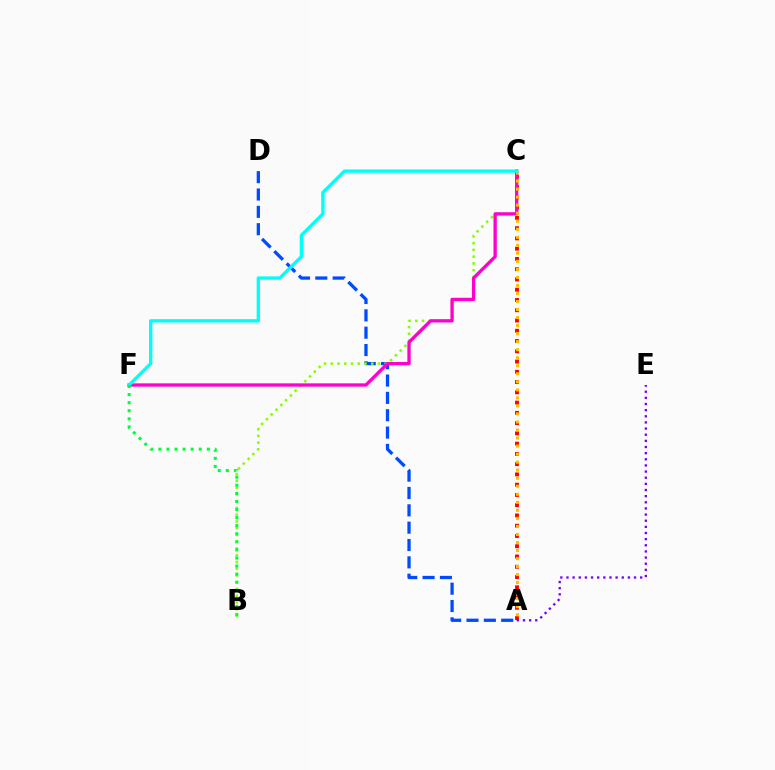{('A', 'D'): [{'color': '#004bff', 'line_style': 'dashed', 'thickness': 2.36}], ('B', 'C'): [{'color': '#84ff00', 'line_style': 'dotted', 'thickness': 1.83}], ('A', 'C'): [{'color': '#ff0000', 'line_style': 'dotted', 'thickness': 2.79}, {'color': '#ffbd00', 'line_style': 'dotted', 'thickness': 2.18}], ('C', 'F'): [{'color': '#ff00cf', 'line_style': 'solid', 'thickness': 2.39}, {'color': '#00fff6', 'line_style': 'solid', 'thickness': 2.41}], ('A', 'E'): [{'color': '#7200ff', 'line_style': 'dotted', 'thickness': 1.67}], ('B', 'F'): [{'color': '#00ff39', 'line_style': 'dotted', 'thickness': 2.19}]}